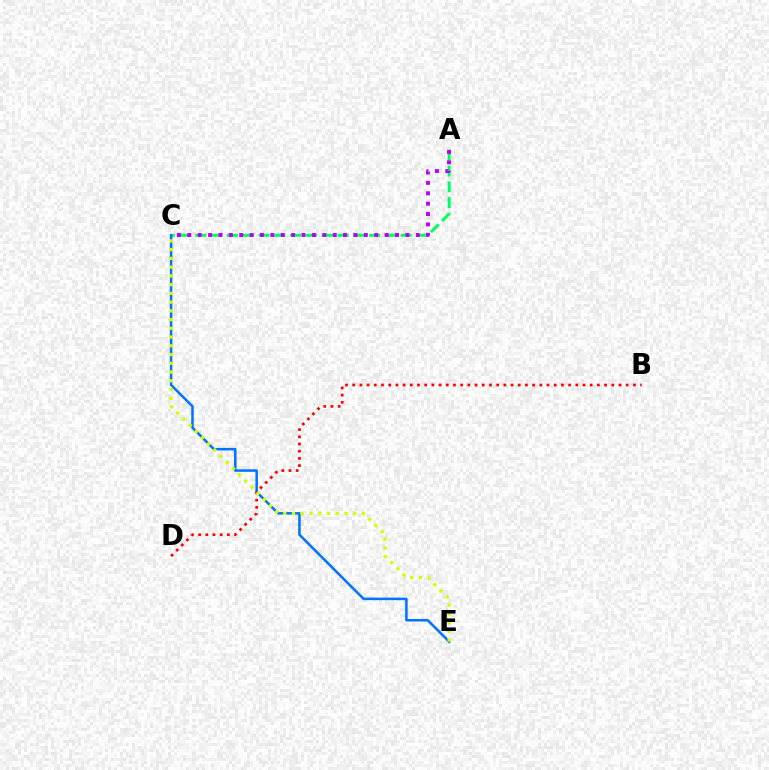{('A', 'C'): [{'color': '#00ff5c', 'line_style': 'dashed', 'thickness': 2.14}, {'color': '#b900ff', 'line_style': 'dotted', 'thickness': 2.82}], ('C', 'E'): [{'color': '#0074ff', 'line_style': 'solid', 'thickness': 1.82}, {'color': '#d1ff00', 'line_style': 'dotted', 'thickness': 2.37}], ('B', 'D'): [{'color': '#ff0000', 'line_style': 'dotted', 'thickness': 1.96}]}